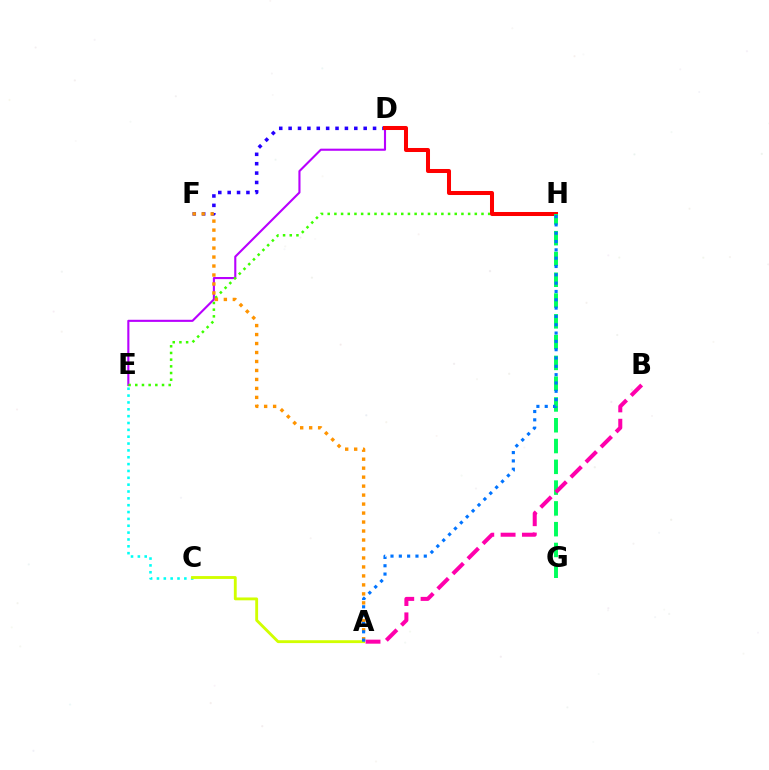{('D', 'F'): [{'color': '#2500ff', 'line_style': 'dotted', 'thickness': 2.55}], ('C', 'E'): [{'color': '#00fff6', 'line_style': 'dotted', 'thickness': 1.86}], ('D', 'E'): [{'color': '#b900ff', 'line_style': 'solid', 'thickness': 1.52}], ('E', 'H'): [{'color': '#3dff00', 'line_style': 'dotted', 'thickness': 1.82}], ('D', 'H'): [{'color': '#ff0000', 'line_style': 'solid', 'thickness': 2.89}], ('A', 'F'): [{'color': '#ff9400', 'line_style': 'dotted', 'thickness': 2.44}], ('G', 'H'): [{'color': '#00ff5c', 'line_style': 'dashed', 'thickness': 2.82}], ('A', 'B'): [{'color': '#ff00ac', 'line_style': 'dashed', 'thickness': 2.9}], ('A', 'C'): [{'color': '#d1ff00', 'line_style': 'solid', 'thickness': 2.06}], ('A', 'H'): [{'color': '#0074ff', 'line_style': 'dotted', 'thickness': 2.26}]}